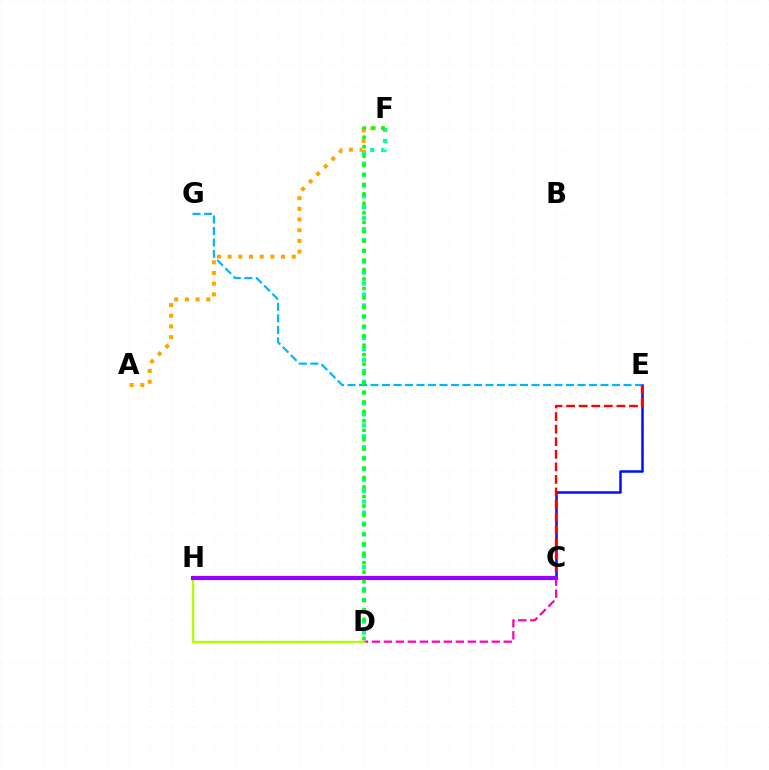{('C', 'D'): [{'color': '#ff00bd', 'line_style': 'dashed', 'thickness': 1.63}], ('C', 'E'): [{'color': '#0010ff', 'line_style': 'solid', 'thickness': 1.81}, {'color': '#ff0000', 'line_style': 'dashed', 'thickness': 1.71}], ('D', 'H'): [{'color': '#b3ff00', 'line_style': 'solid', 'thickness': 1.71}], ('D', 'F'): [{'color': '#00ff9d', 'line_style': 'dotted', 'thickness': 2.96}, {'color': '#08ff00', 'line_style': 'dotted', 'thickness': 2.57}], ('E', 'G'): [{'color': '#00b5ff', 'line_style': 'dashed', 'thickness': 1.56}], ('C', 'H'): [{'color': '#9b00ff', 'line_style': 'solid', 'thickness': 2.99}], ('A', 'F'): [{'color': '#ffa500', 'line_style': 'dotted', 'thickness': 2.91}]}